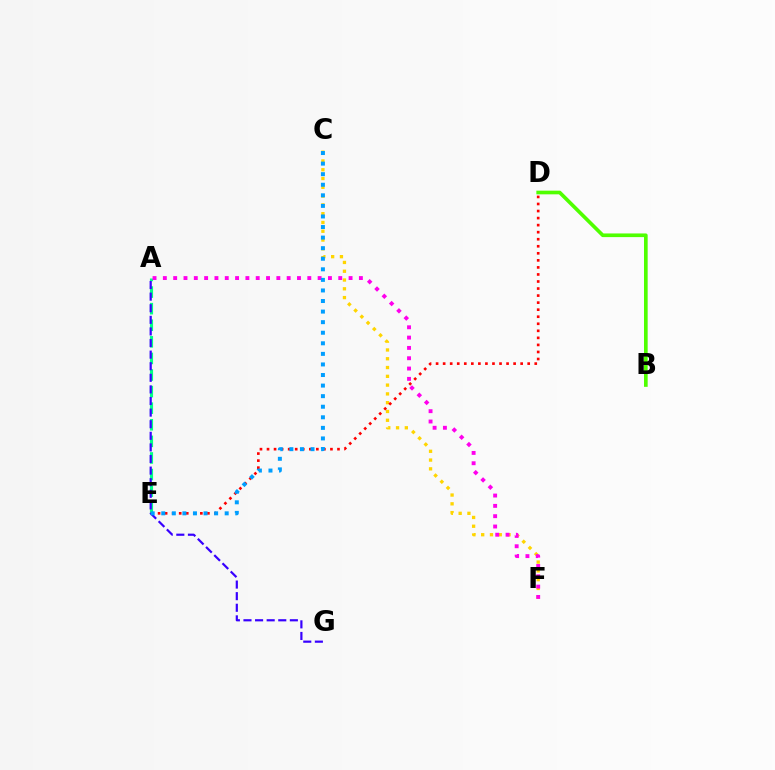{('C', 'F'): [{'color': '#ffd500', 'line_style': 'dotted', 'thickness': 2.39}], ('A', 'E'): [{'color': '#00ff86', 'line_style': 'dashed', 'thickness': 2.25}], ('B', 'D'): [{'color': '#4fff00', 'line_style': 'solid', 'thickness': 2.64}], ('D', 'E'): [{'color': '#ff0000', 'line_style': 'dotted', 'thickness': 1.91}], ('A', 'G'): [{'color': '#3700ff', 'line_style': 'dashed', 'thickness': 1.58}], ('A', 'F'): [{'color': '#ff00ed', 'line_style': 'dotted', 'thickness': 2.8}], ('C', 'E'): [{'color': '#009eff', 'line_style': 'dotted', 'thickness': 2.87}]}